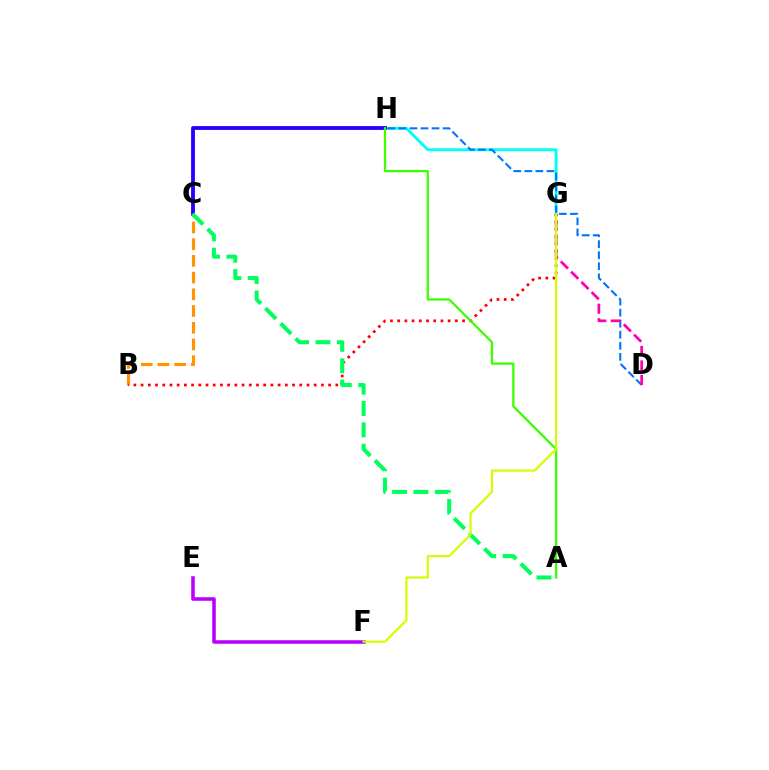{('G', 'H'): [{'color': '#00fff6', 'line_style': 'solid', 'thickness': 2.08}], ('E', 'F'): [{'color': '#b900ff', 'line_style': 'solid', 'thickness': 2.55}], ('D', 'H'): [{'color': '#0074ff', 'line_style': 'dashed', 'thickness': 1.5}], ('D', 'G'): [{'color': '#ff00ac', 'line_style': 'dashed', 'thickness': 1.97}], ('B', 'C'): [{'color': '#ff9400', 'line_style': 'dashed', 'thickness': 2.27}], ('B', 'G'): [{'color': '#ff0000', 'line_style': 'dotted', 'thickness': 1.96}], ('C', 'H'): [{'color': '#2500ff', 'line_style': 'solid', 'thickness': 2.75}], ('A', 'H'): [{'color': '#3dff00', 'line_style': 'solid', 'thickness': 1.65}], ('A', 'C'): [{'color': '#00ff5c', 'line_style': 'dashed', 'thickness': 2.9}], ('F', 'G'): [{'color': '#d1ff00', 'line_style': 'solid', 'thickness': 1.57}]}